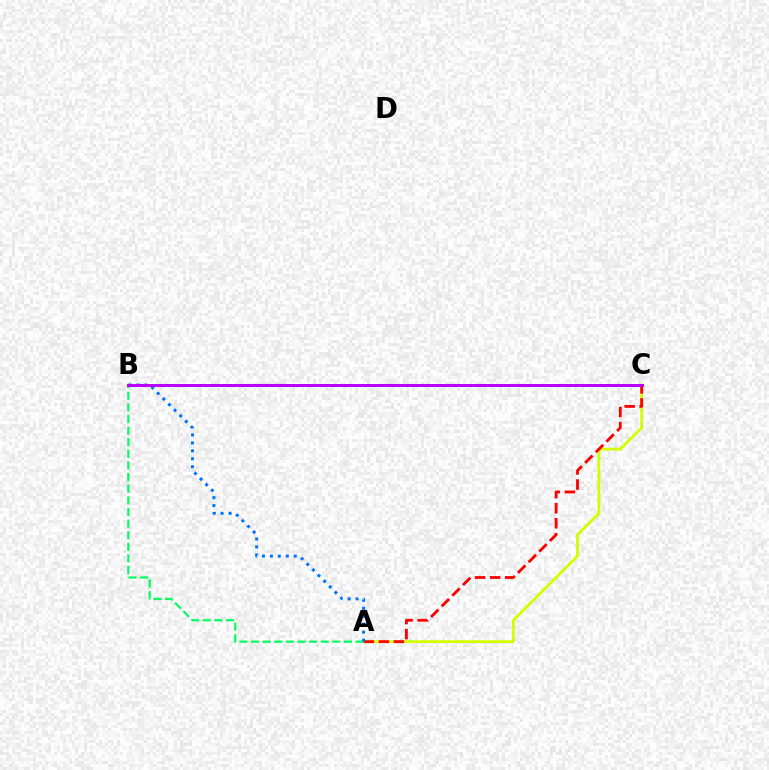{('A', 'C'): [{'color': '#d1ff00', 'line_style': 'solid', 'thickness': 2.03}, {'color': '#ff0000', 'line_style': 'dashed', 'thickness': 2.04}], ('A', 'B'): [{'color': '#00ff5c', 'line_style': 'dashed', 'thickness': 1.58}, {'color': '#0074ff', 'line_style': 'dotted', 'thickness': 2.16}], ('B', 'C'): [{'color': '#b900ff', 'line_style': 'solid', 'thickness': 2.13}]}